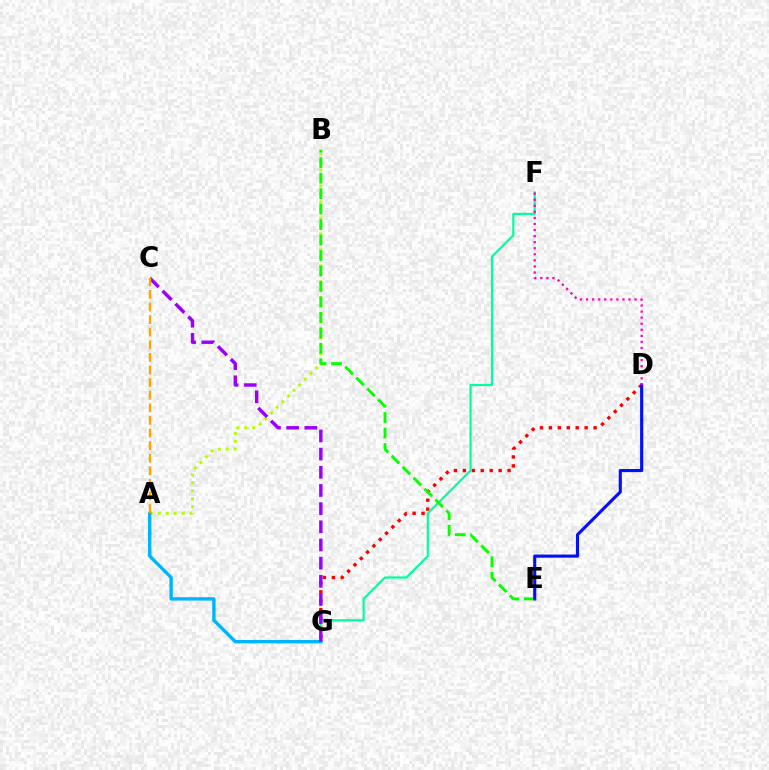{('A', 'B'): [{'color': '#b3ff00', 'line_style': 'dotted', 'thickness': 2.17}], ('D', 'G'): [{'color': '#ff0000', 'line_style': 'dotted', 'thickness': 2.43}], ('F', 'G'): [{'color': '#00ff9d', 'line_style': 'solid', 'thickness': 1.58}], ('A', 'G'): [{'color': '#00b5ff', 'line_style': 'solid', 'thickness': 2.44}], ('B', 'E'): [{'color': '#08ff00', 'line_style': 'dashed', 'thickness': 2.1}], ('C', 'G'): [{'color': '#9b00ff', 'line_style': 'dashed', 'thickness': 2.47}], ('D', 'E'): [{'color': '#0010ff', 'line_style': 'solid', 'thickness': 2.25}], ('A', 'C'): [{'color': '#ffa500', 'line_style': 'dashed', 'thickness': 1.71}], ('D', 'F'): [{'color': '#ff00bd', 'line_style': 'dotted', 'thickness': 1.65}]}